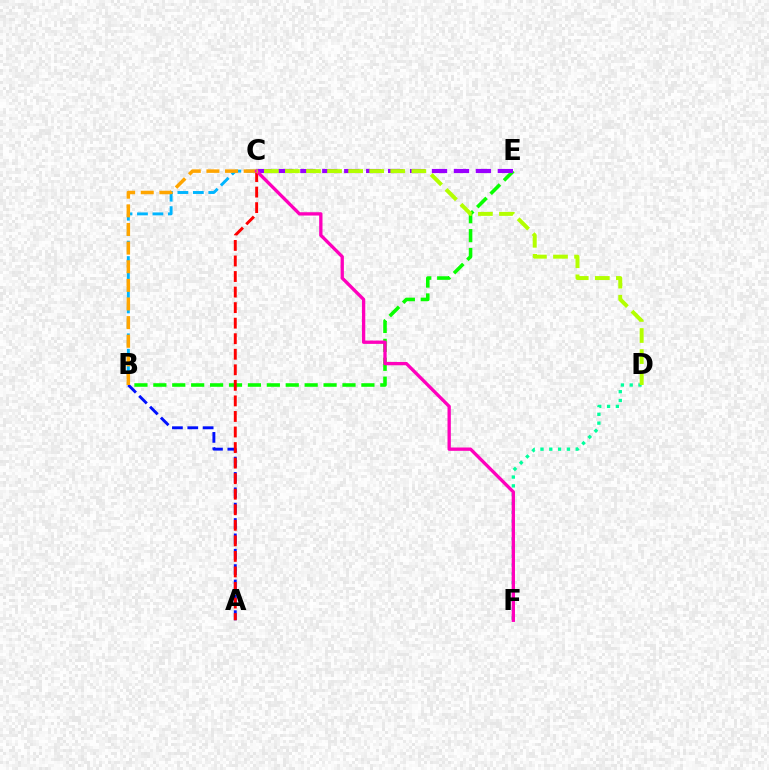{('B', 'E'): [{'color': '#08ff00', 'line_style': 'dashed', 'thickness': 2.57}], ('C', 'E'): [{'color': '#9b00ff', 'line_style': 'dashed', 'thickness': 2.98}], ('B', 'C'): [{'color': '#00b5ff', 'line_style': 'dashed', 'thickness': 2.1}, {'color': '#ffa500', 'line_style': 'dashed', 'thickness': 2.53}], ('A', 'B'): [{'color': '#0010ff', 'line_style': 'dashed', 'thickness': 2.09}], ('A', 'C'): [{'color': '#ff0000', 'line_style': 'dashed', 'thickness': 2.11}], ('D', 'F'): [{'color': '#00ff9d', 'line_style': 'dotted', 'thickness': 2.39}], ('C', 'F'): [{'color': '#ff00bd', 'line_style': 'solid', 'thickness': 2.39}], ('C', 'D'): [{'color': '#b3ff00', 'line_style': 'dashed', 'thickness': 2.86}]}